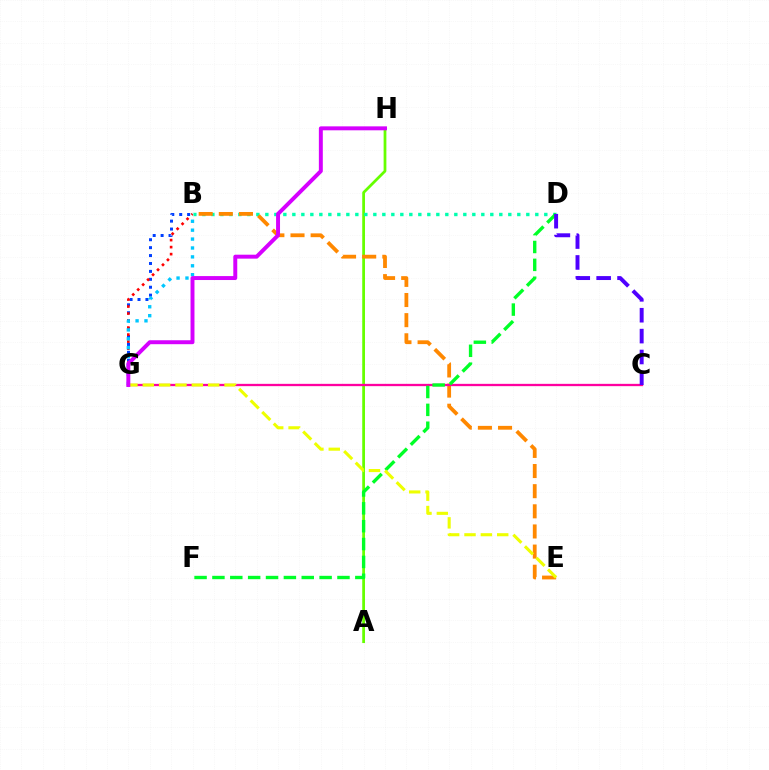{('B', 'G'): [{'color': '#003fff', 'line_style': 'dotted', 'thickness': 2.15}, {'color': '#ff0000', 'line_style': 'dotted', 'thickness': 1.91}, {'color': '#00c7ff', 'line_style': 'dotted', 'thickness': 2.42}], ('A', 'H'): [{'color': '#66ff00', 'line_style': 'solid', 'thickness': 1.98}], ('B', 'D'): [{'color': '#00ffaf', 'line_style': 'dotted', 'thickness': 2.44}], ('B', 'E'): [{'color': '#ff8800', 'line_style': 'dashed', 'thickness': 2.74}], ('C', 'G'): [{'color': '#ff00a0', 'line_style': 'solid', 'thickness': 1.66}], ('D', 'F'): [{'color': '#00ff27', 'line_style': 'dashed', 'thickness': 2.43}], ('C', 'D'): [{'color': '#4f00ff', 'line_style': 'dashed', 'thickness': 2.84}], ('E', 'G'): [{'color': '#eeff00', 'line_style': 'dashed', 'thickness': 2.22}], ('G', 'H'): [{'color': '#d600ff', 'line_style': 'solid', 'thickness': 2.84}]}